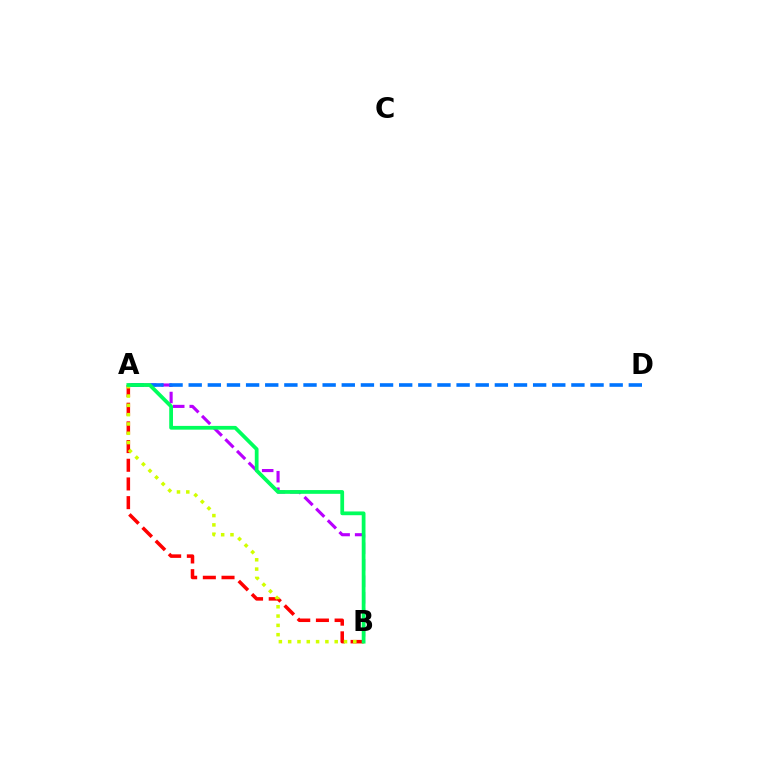{('A', 'B'): [{'color': '#b900ff', 'line_style': 'dashed', 'thickness': 2.24}, {'color': '#ff0000', 'line_style': 'dashed', 'thickness': 2.54}, {'color': '#d1ff00', 'line_style': 'dotted', 'thickness': 2.53}, {'color': '#00ff5c', 'line_style': 'solid', 'thickness': 2.71}], ('A', 'D'): [{'color': '#0074ff', 'line_style': 'dashed', 'thickness': 2.6}]}